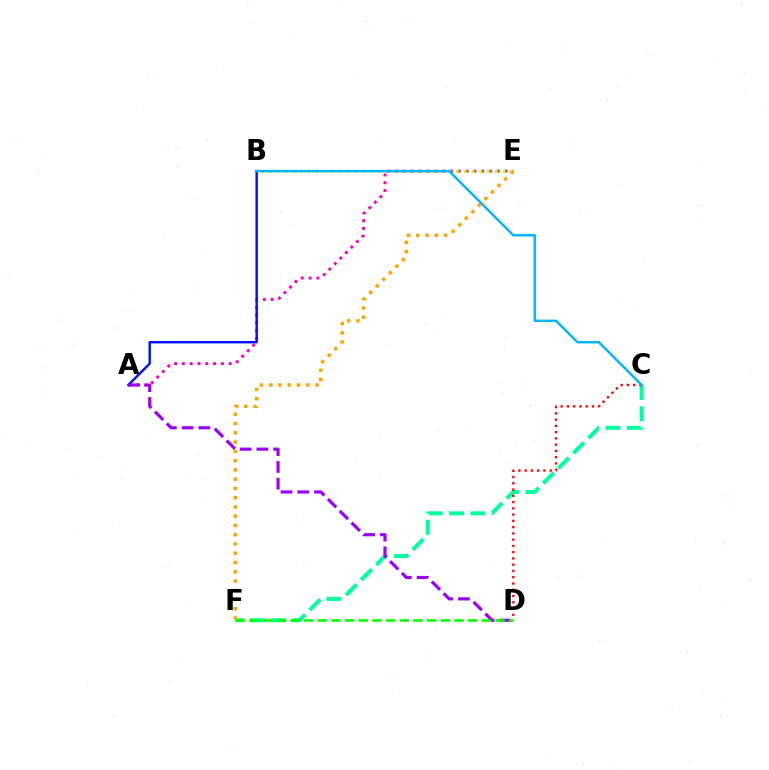{('A', 'E'): [{'color': '#ff00bd', 'line_style': 'dotted', 'thickness': 2.12}], ('B', 'E'): [{'color': '#b3ff00', 'line_style': 'dotted', 'thickness': 2.12}], ('C', 'F'): [{'color': '#00ff9d', 'line_style': 'dashed', 'thickness': 2.9}], ('C', 'D'): [{'color': '#ff0000', 'line_style': 'dotted', 'thickness': 1.7}], ('A', 'B'): [{'color': '#0010ff', 'line_style': 'solid', 'thickness': 1.73}], ('B', 'C'): [{'color': '#00b5ff', 'line_style': 'solid', 'thickness': 1.74}], ('A', 'D'): [{'color': '#9b00ff', 'line_style': 'dashed', 'thickness': 2.27}], ('D', 'F'): [{'color': '#08ff00', 'line_style': 'dashed', 'thickness': 1.86}], ('E', 'F'): [{'color': '#ffa500', 'line_style': 'dotted', 'thickness': 2.52}]}